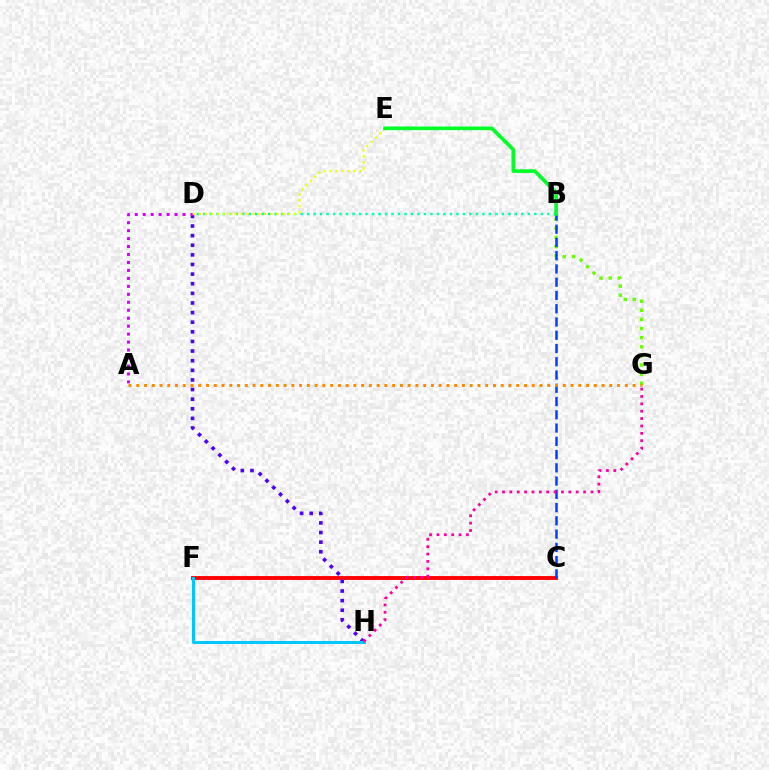{('B', 'D'): [{'color': '#00ffaf', 'line_style': 'dotted', 'thickness': 1.76}], ('C', 'F'): [{'color': '#ff0000', 'line_style': 'solid', 'thickness': 2.79}], ('D', 'H'): [{'color': '#4f00ff', 'line_style': 'dotted', 'thickness': 2.61}], ('F', 'H'): [{'color': '#00c7ff', 'line_style': 'solid', 'thickness': 2.16}], ('B', 'G'): [{'color': '#66ff00', 'line_style': 'dotted', 'thickness': 2.48}], ('B', 'C'): [{'color': '#003fff', 'line_style': 'dashed', 'thickness': 1.8}], ('A', 'G'): [{'color': '#ff8800', 'line_style': 'dotted', 'thickness': 2.11}], ('A', 'D'): [{'color': '#d600ff', 'line_style': 'dotted', 'thickness': 2.16}], ('G', 'H'): [{'color': '#ff00a0', 'line_style': 'dotted', 'thickness': 2.0}], ('D', 'E'): [{'color': '#eeff00', 'line_style': 'dotted', 'thickness': 1.62}], ('B', 'E'): [{'color': '#00ff27', 'line_style': 'solid', 'thickness': 2.64}]}